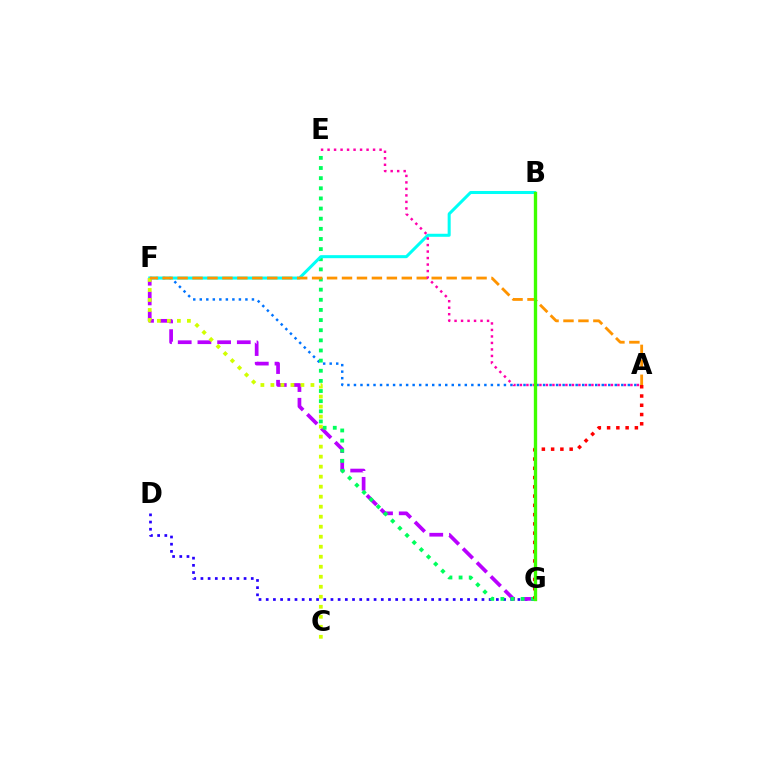{('A', 'F'): [{'color': '#0074ff', 'line_style': 'dotted', 'thickness': 1.77}, {'color': '#ff9400', 'line_style': 'dashed', 'thickness': 2.03}], ('D', 'G'): [{'color': '#2500ff', 'line_style': 'dotted', 'thickness': 1.95}], ('F', 'G'): [{'color': '#b900ff', 'line_style': 'dashed', 'thickness': 2.68}], ('E', 'G'): [{'color': '#00ff5c', 'line_style': 'dotted', 'thickness': 2.75}], ('B', 'F'): [{'color': '#00fff6', 'line_style': 'solid', 'thickness': 2.18}], ('C', 'F'): [{'color': '#d1ff00', 'line_style': 'dotted', 'thickness': 2.72}], ('A', 'G'): [{'color': '#ff0000', 'line_style': 'dotted', 'thickness': 2.52}], ('A', 'E'): [{'color': '#ff00ac', 'line_style': 'dotted', 'thickness': 1.77}], ('B', 'G'): [{'color': '#3dff00', 'line_style': 'solid', 'thickness': 2.4}]}